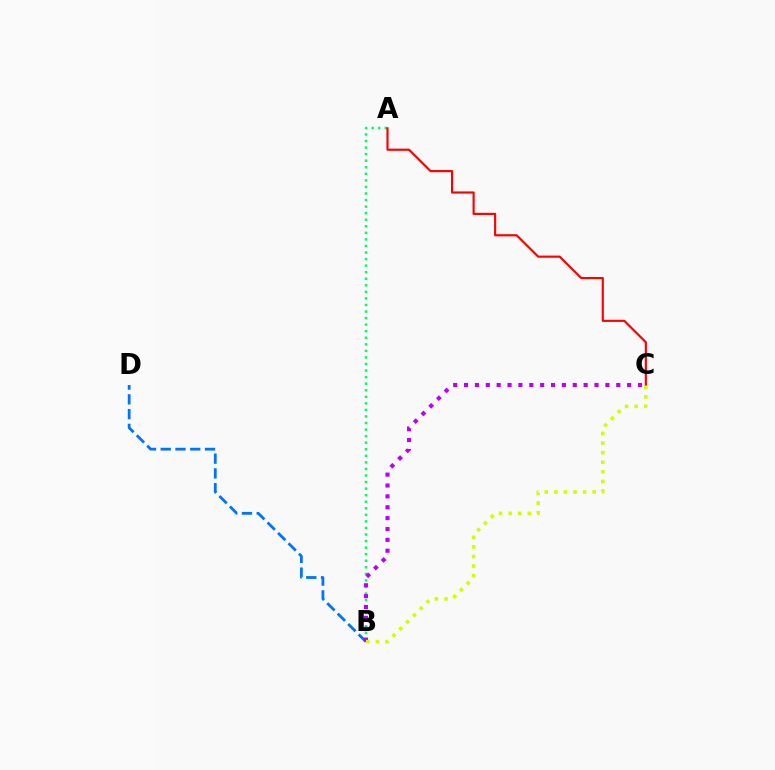{('B', 'D'): [{'color': '#0074ff', 'line_style': 'dashed', 'thickness': 2.01}], ('A', 'B'): [{'color': '#00ff5c', 'line_style': 'dotted', 'thickness': 1.78}], ('A', 'C'): [{'color': '#ff0000', 'line_style': 'solid', 'thickness': 1.56}], ('B', 'C'): [{'color': '#b900ff', 'line_style': 'dotted', 'thickness': 2.95}, {'color': '#d1ff00', 'line_style': 'dotted', 'thickness': 2.6}]}